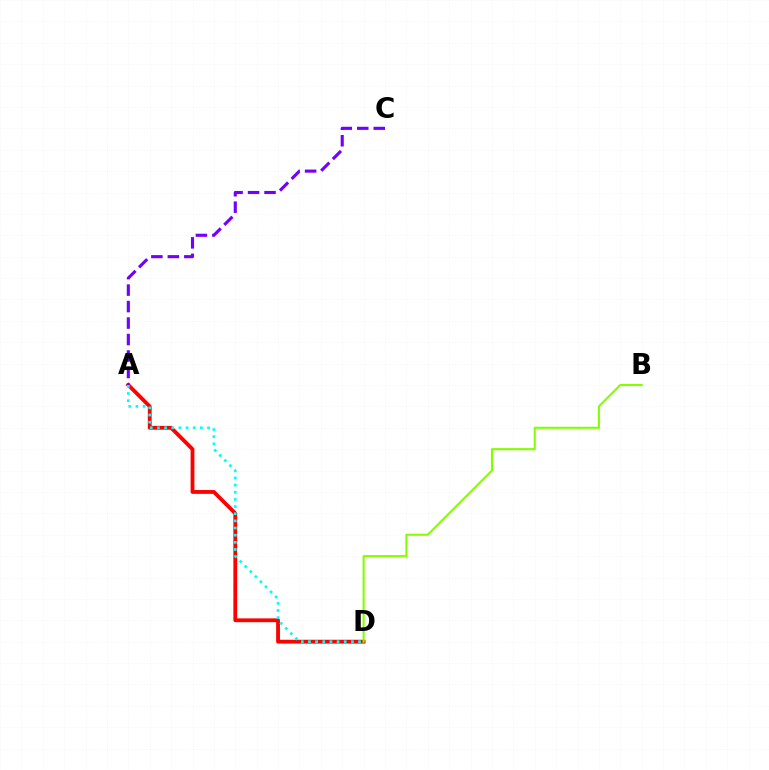{('A', 'D'): [{'color': '#ff0000', 'line_style': 'solid', 'thickness': 2.74}, {'color': '#00fff6', 'line_style': 'dotted', 'thickness': 1.94}], ('B', 'D'): [{'color': '#84ff00', 'line_style': 'solid', 'thickness': 1.51}], ('A', 'C'): [{'color': '#7200ff', 'line_style': 'dashed', 'thickness': 2.24}]}